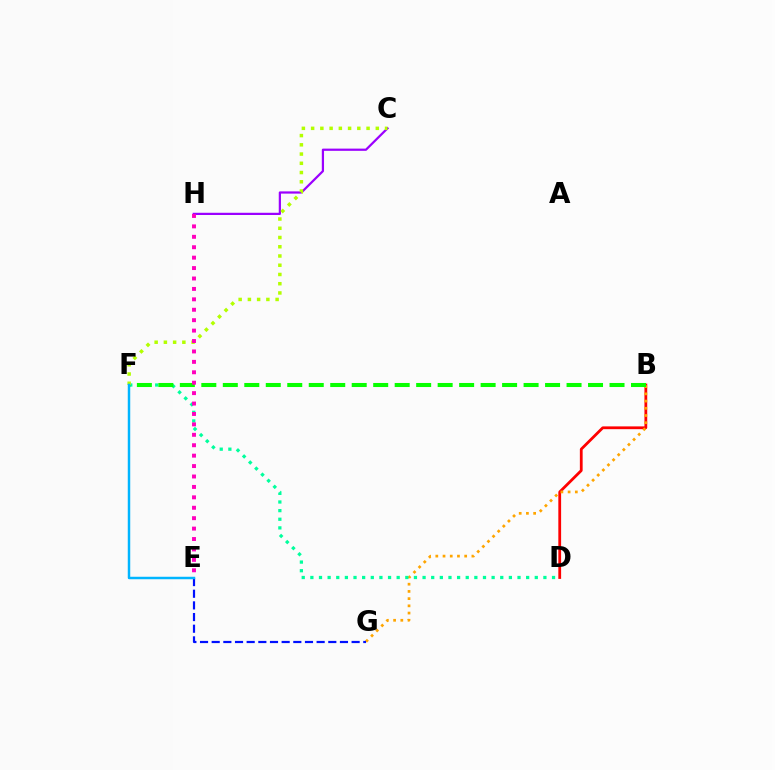{('B', 'D'): [{'color': '#ff0000', 'line_style': 'solid', 'thickness': 2.0}], ('B', 'G'): [{'color': '#ffa500', 'line_style': 'dotted', 'thickness': 1.96}], ('D', 'F'): [{'color': '#00ff9d', 'line_style': 'dotted', 'thickness': 2.35}], ('E', 'G'): [{'color': '#0010ff', 'line_style': 'dashed', 'thickness': 1.58}], ('B', 'F'): [{'color': '#08ff00', 'line_style': 'dashed', 'thickness': 2.92}], ('C', 'H'): [{'color': '#9b00ff', 'line_style': 'solid', 'thickness': 1.6}], ('C', 'F'): [{'color': '#b3ff00', 'line_style': 'dotted', 'thickness': 2.51}], ('E', 'F'): [{'color': '#00b5ff', 'line_style': 'solid', 'thickness': 1.78}], ('E', 'H'): [{'color': '#ff00bd', 'line_style': 'dotted', 'thickness': 2.83}]}